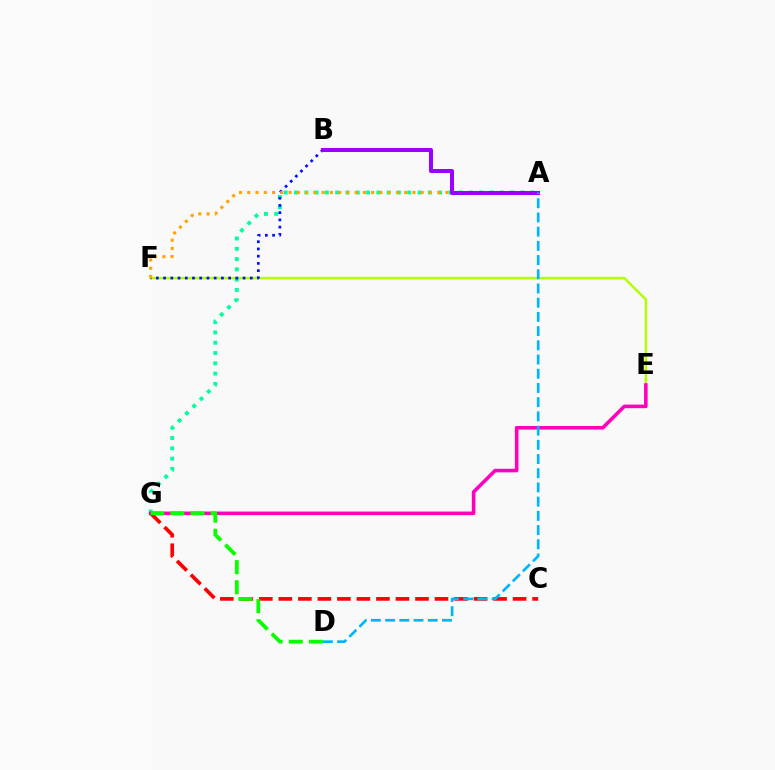{('E', 'F'): [{'color': '#b3ff00', 'line_style': 'solid', 'thickness': 1.77}], ('A', 'G'): [{'color': '#00ff9d', 'line_style': 'dotted', 'thickness': 2.8}], ('B', 'F'): [{'color': '#0010ff', 'line_style': 'dotted', 'thickness': 1.96}], ('E', 'G'): [{'color': '#ff00bd', 'line_style': 'solid', 'thickness': 2.57}], ('A', 'F'): [{'color': '#ffa500', 'line_style': 'dotted', 'thickness': 2.24}], ('A', 'B'): [{'color': '#9b00ff', 'line_style': 'solid', 'thickness': 2.9}], ('C', 'G'): [{'color': '#ff0000', 'line_style': 'dashed', 'thickness': 2.65}], ('A', 'D'): [{'color': '#00b5ff', 'line_style': 'dashed', 'thickness': 1.93}], ('D', 'G'): [{'color': '#08ff00', 'line_style': 'dashed', 'thickness': 2.74}]}